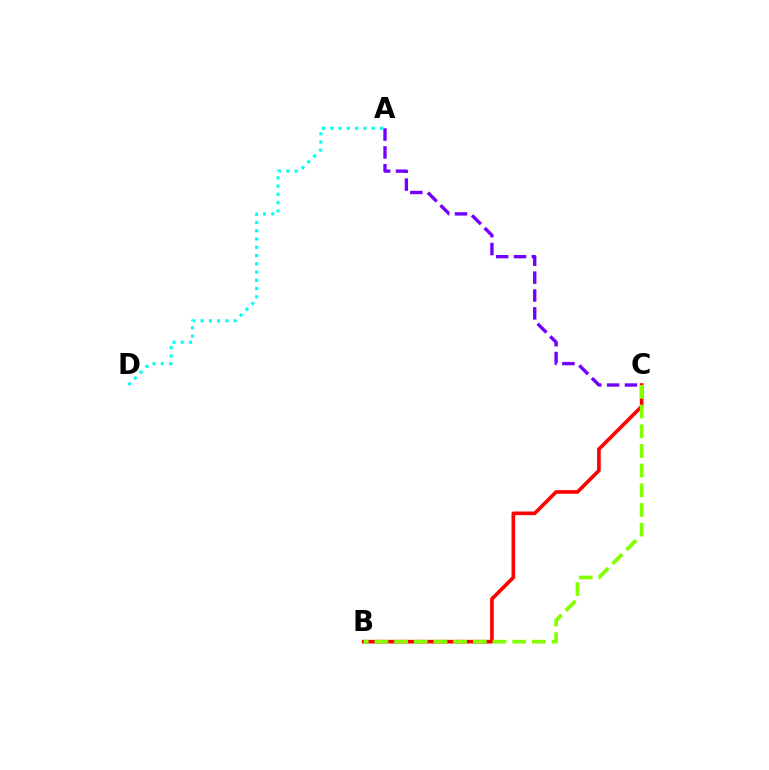{('B', 'C'): [{'color': '#ff0000', 'line_style': 'solid', 'thickness': 2.62}, {'color': '#84ff00', 'line_style': 'dashed', 'thickness': 2.67}], ('A', 'D'): [{'color': '#00fff6', 'line_style': 'dotted', 'thickness': 2.24}], ('A', 'C'): [{'color': '#7200ff', 'line_style': 'dashed', 'thickness': 2.43}]}